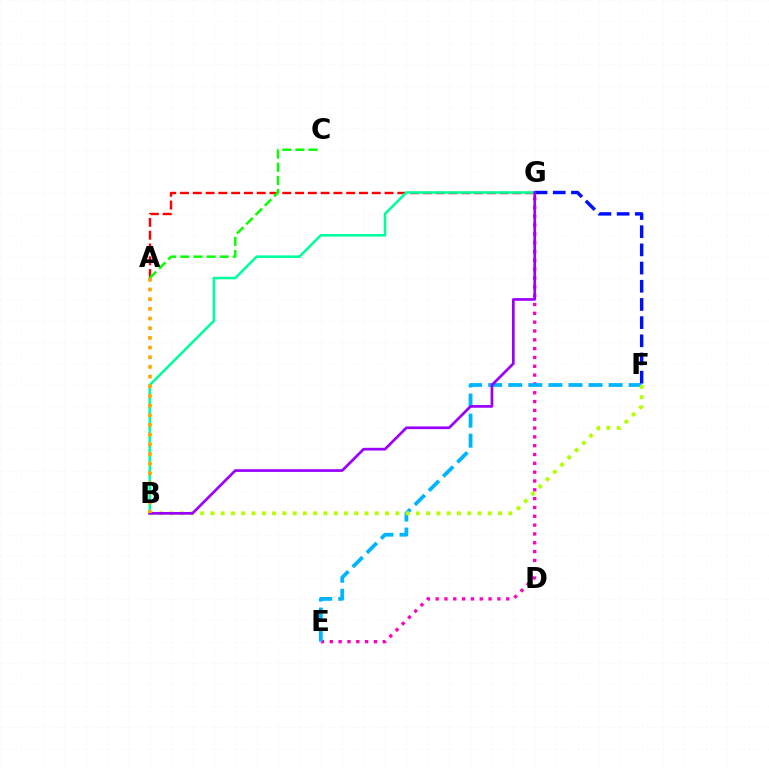{('E', 'G'): [{'color': '#ff00bd', 'line_style': 'dotted', 'thickness': 2.4}], ('A', 'G'): [{'color': '#ff0000', 'line_style': 'dashed', 'thickness': 1.74}], ('E', 'F'): [{'color': '#00b5ff', 'line_style': 'dashed', 'thickness': 2.73}], ('B', 'G'): [{'color': '#00ff9d', 'line_style': 'solid', 'thickness': 1.85}, {'color': '#9b00ff', 'line_style': 'solid', 'thickness': 1.94}], ('F', 'G'): [{'color': '#0010ff', 'line_style': 'dashed', 'thickness': 2.47}], ('A', 'C'): [{'color': '#08ff00', 'line_style': 'dashed', 'thickness': 1.78}], ('B', 'F'): [{'color': '#b3ff00', 'line_style': 'dotted', 'thickness': 2.79}], ('A', 'B'): [{'color': '#ffa500', 'line_style': 'dotted', 'thickness': 2.63}]}